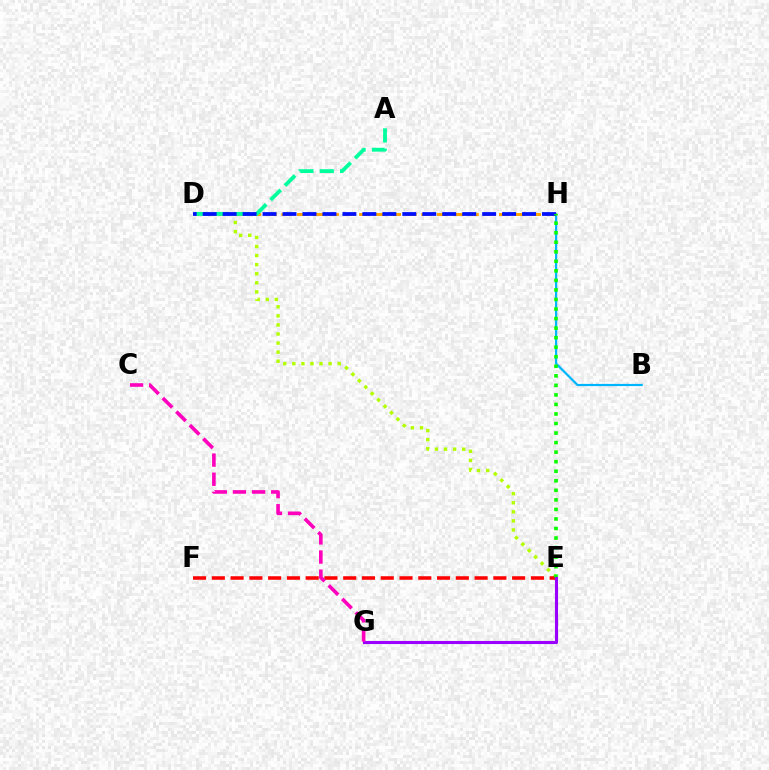{('B', 'H'): [{'color': '#00b5ff', 'line_style': 'solid', 'thickness': 1.59}], ('D', 'E'): [{'color': '#b3ff00', 'line_style': 'dotted', 'thickness': 2.47}], ('D', 'H'): [{'color': '#ffa500', 'line_style': 'dashed', 'thickness': 2.11}, {'color': '#0010ff', 'line_style': 'dashed', 'thickness': 2.71}], ('A', 'D'): [{'color': '#00ff9d', 'line_style': 'dashed', 'thickness': 2.76}], ('E', 'F'): [{'color': '#ff0000', 'line_style': 'dashed', 'thickness': 2.55}], ('E', 'H'): [{'color': '#08ff00', 'line_style': 'dotted', 'thickness': 2.59}], ('E', 'G'): [{'color': '#9b00ff', 'line_style': 'solid', 'thickness': 2.23}], ('C', 'G'): [{'color': '#ff00bd', 'line_style': 'dashed', 'thickness': 2.6}]}